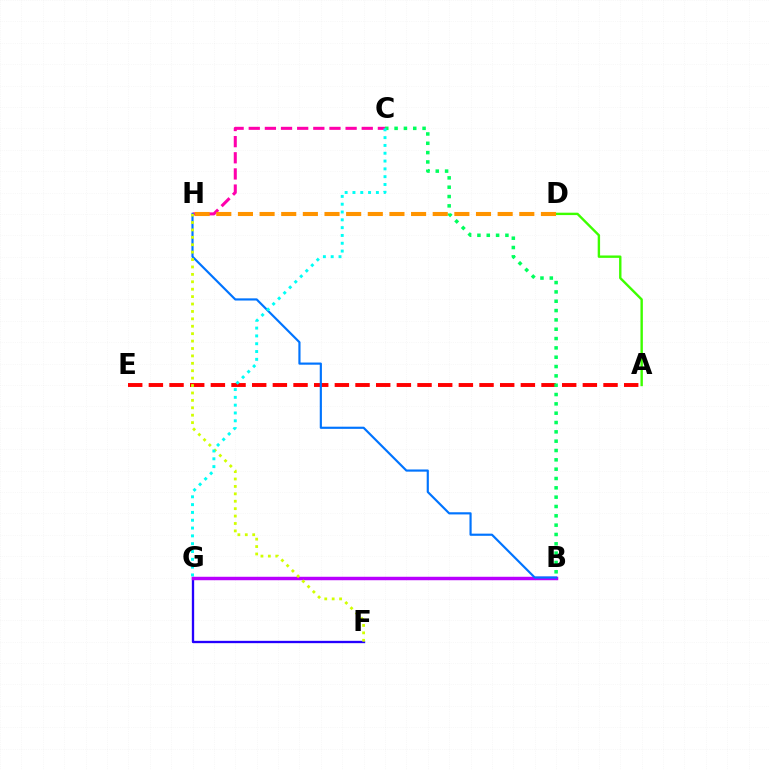{('A', 'E'): [{'color': '#ff0000', 'line_style': 'dashed', 'thickness': 2.81}], ('F', 'G'): [{'color': '#2500ff', 'line_style': 'solid', 'thickness': 1.68}], ('C', 'H'): [{'color': '#ff00ac', 'line_style': 'dashed', 'thickness': 2.19}], ('B', 'G'): [{'color': '#b900ff', 'line_style': 'solid', 'thickness': 2.49}], ('B', 'H'): [{'color': '#0074ff', 'line_style': 'solid', 'thickness': 1.56}], ('F', 'H'): [{'color': '#d1ff00', 'line_style': 'dotted', 'thickness': 2.01}], ('B', 'C'): [{'color': '#00ff5c', 'line_style': 'dotted', 'thickness': 2.53}], ('A', 'D'): [{'color': '#3dff00', 'line_style': 'solid', 'thickness': 1.72}], ('C', 'G'): [{'color': '#00fff6', 'line_style': 'dotted', 'thickness': 2.12}], ('D', 'H'): [{'color': '#ff9400', 'line_style': 'dashed', 'thickness': 2.94}]}